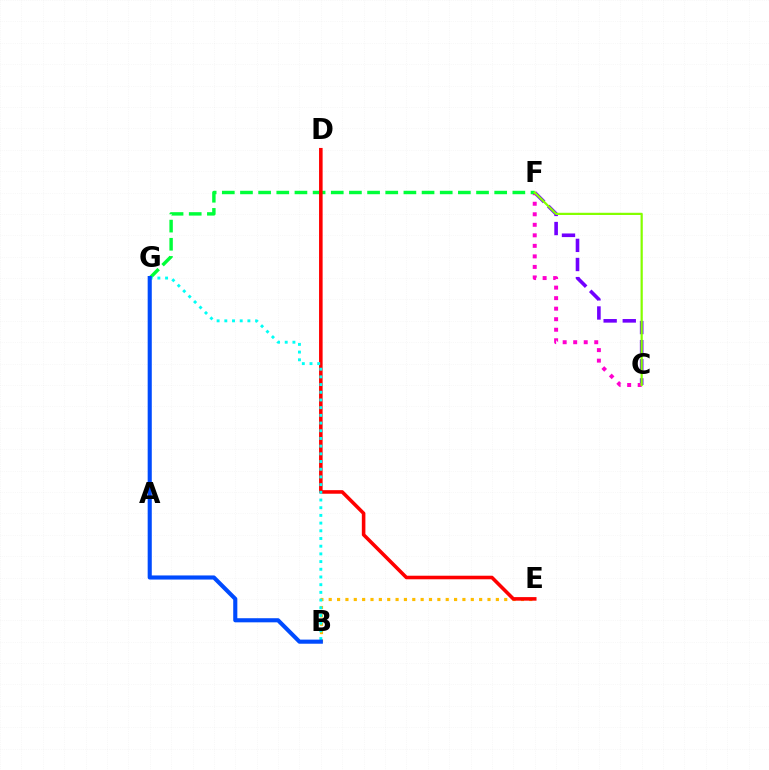{('C', 'F'): [{'color': '#7200ff', 'line_style': 'dashed', 'thickness': 2.6}, {'color': '#ff00cf', 'line_style': 'dotted', 'thickness': 2.86}, {'color': '#84ff00', 'line_style': 'solid', 'thickness': 1.6}], ('F', 'G'): [{'color': '#00ff39', 'line_style': 'dashed', 'thickness': 2.47}], ('B', 'E'): [{'color': '#ffbd00', 'line_style': 'dotted', 'thickness': 2.27}], ('D', 'E'): [{'color': '#ff0000', 'line_style': 'solid', 'thickness': 2.57}], ('B', 'G'): [{'color': '#00fff6', 'line_style': 'dotted', 'thickness': 2.09}, {'color': '#004bff', 'line_style': 'solid', 'thickness': 2.96}]}